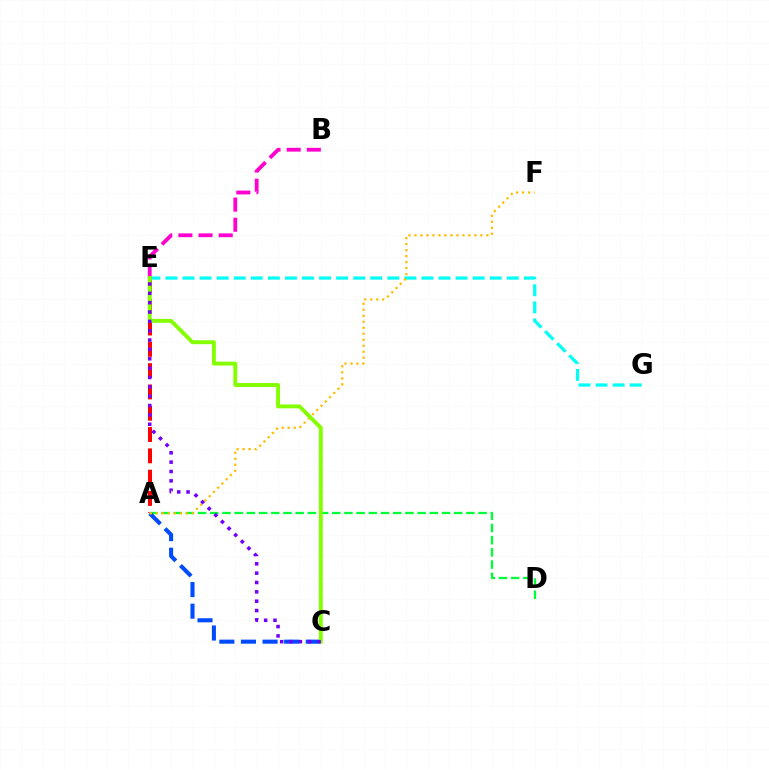{('A', 'E'): [{'color': '#ff0000', 'line_style': 'dashed', 'thickness': 2.89}], ('A', 'D'): [{'color': '#00ff39', 'line_style': 'dashed', 'thickness': 1.66}], ('E', 'G'): [{'color': '#00fff6', 'line_style': 'dashed', 'thickness': 2.32}], ('B', 'E'): [{'color': '#ff00cf', 'line_style': 'dashed', 'thickness': 2.74}], ('A', 'C'): [{'color': '#004bff', 'line_style': 'dashed', 'thickness': 2.94}], ('A', 'F'): [{'color': '#ffbd00', 'line_style': 'dotted', 'thickness': 1.63}], ('C', 'E'): [{'color': '#84ff00', 'line_style': 'solid', 'thickness': 2.81}, {'color': '#7200ff', 'line_style': 'dotted', 'thickness': 2.54}]}